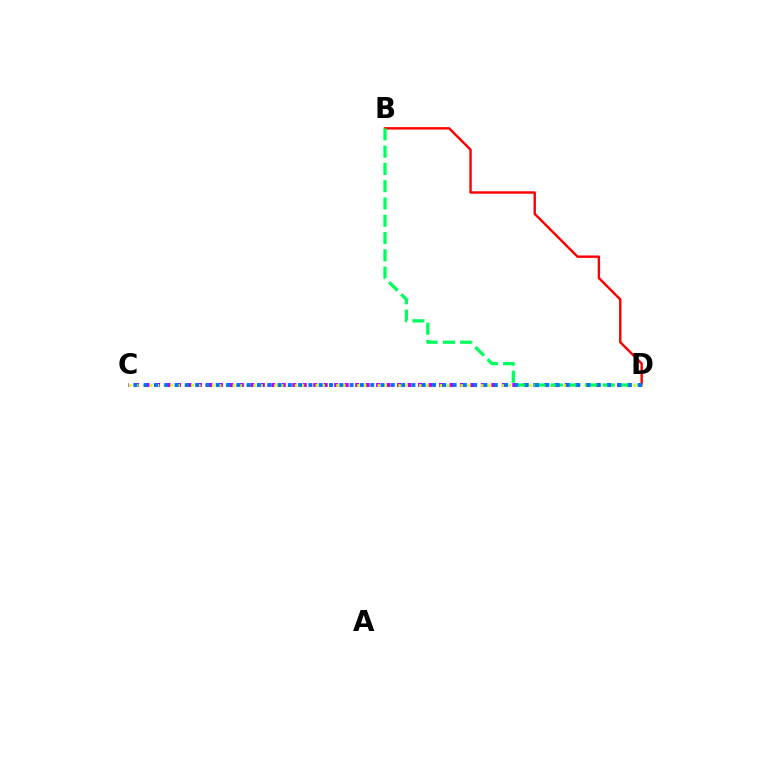{('B', 'D'): [{'color': '#ff0000', 'line_style': 'solid', 'thickness': 1.74}, {'color': '#00ff5c', 'line_style': 'dashed', 'thickness': 2.35}], ('C', 'D'): [{'color': '#b900ff', 'line_style': 'dotted', 'thickness': 2.85}, {'color': '#d1ff00', 'line_style': 'dotted', 'thickness': 1.88}, {'color': '#0074ff', 'line_style': 'dotted', 'thickness': 2.8}]}